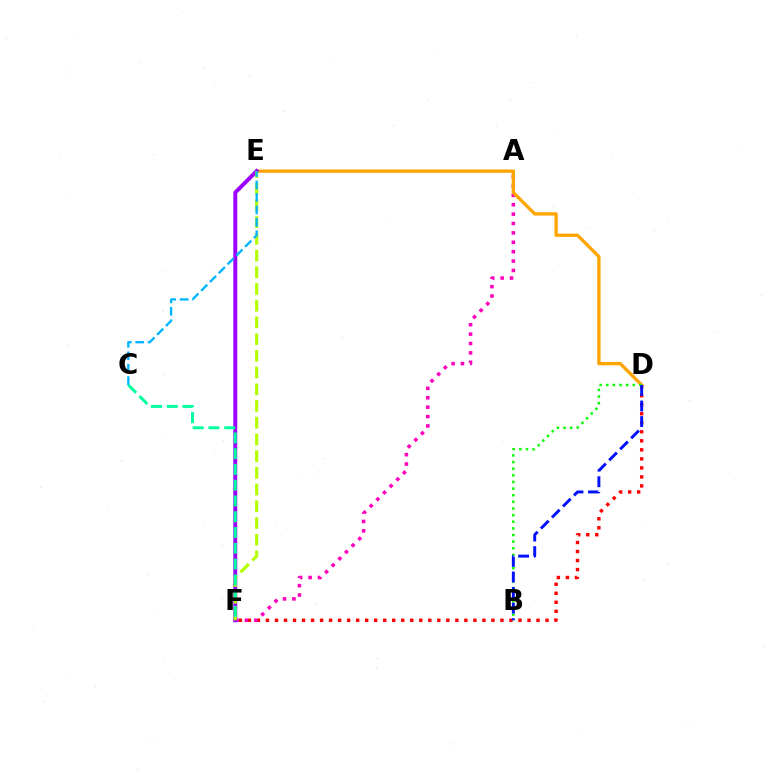{('D', 'F'): [{'color': '#ff0000', 'line_style': 'dotted', 'thickness': 2.45}], ('A', 'F'): [{'color': '#ff00bd', 'line_style': 'dotted', 'thickness': 2.55}], ('D', 'E'): [{'color': '#ffa500', 'line_style': 'solid', 'thickness': 2.39}], ('B', 'D'): [{'color': '#08ff00', 'line_style': 'dotted', 'thickness': 1.8}, {'color': '#0010ff', 'line_style': 'dashed', 'thickness': 2.12}], ('E', 'F'): [{'color': '#9b00ff', 'line_style': 'solid', 'thickness': 2.84}, {'color': '#b3ff00', 'line_style': 'dashed', 'thickness': 2.27}], ('C', 'F'): [{'color': '#00ff9d', 'line_style': 'dashed', 'thickness': 2.14}], ('C', 'E'): [{'color': '#00b5ff', 'line_style': 'dashed', 'thickness': 1.69}]}